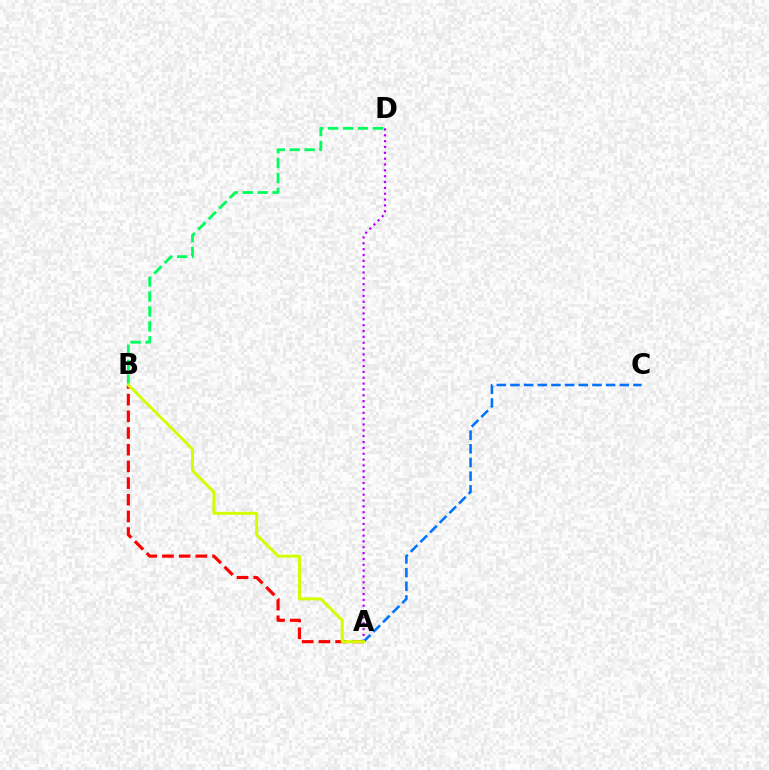{('A', 'D'): [{'color': '#b900ff', 'line_style': 'dotted', 'thickness': 1.59}], ('A', 'C'): [{'color': '#0074ff', 'line_style': 'dashed', 'thickness': 1.86}], ('A', 'B'): [{'color': '#ff0000', 'line_style': 'dashed', 'thickness': 2.27}, {'color': '#d1ff00', 'line_style': 'solid', 'thickness': 2.14}], ('B', 'D'): [{'color': '#00ff5c', 'line_style': 'dashed', 'thickness': 2.03}]}